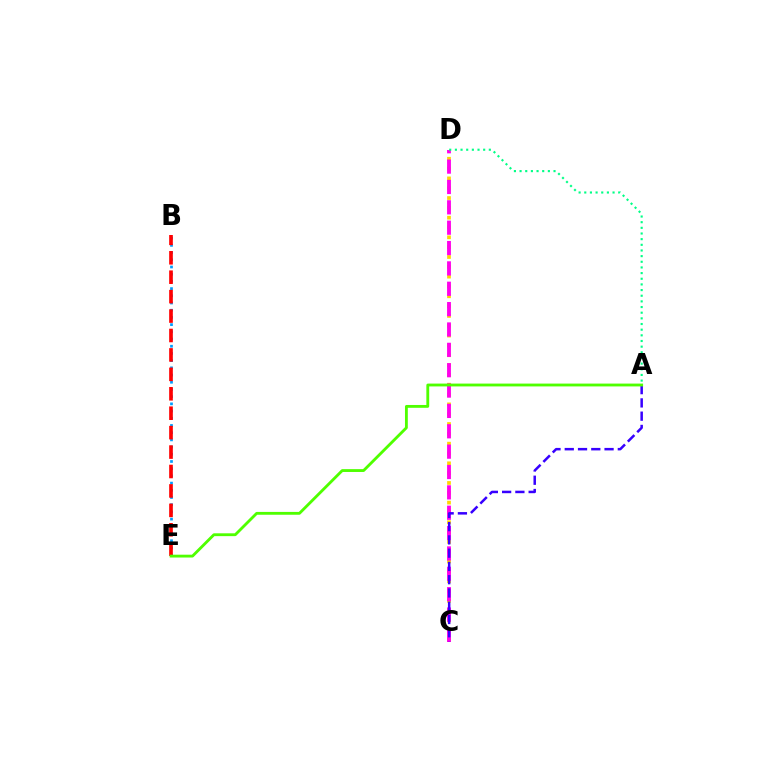{('C', 'D'): [{'color': '#ffd500', 'line_style': 'dotted', 'thickness': 2.67}, {'color': '#ff00ed', 'line_style': 'dashed', 'thickness': 2.77}], ('A', 'C'): [{'color': '#3700ff', 'line_style': 'dashed', 'thickness': 1.8}], ('B', 'E'): [{'color': '#009eff', 'line_style': 'dotted', 'thickness': 1.96}, {'color': '#ff0000', 'line_style': 'dashed', 'thickness': 2.64}], ('A', 'E'): [{'color': '#4fff00', 'line_style': 'solid', 'thickness': 2.04}], ('A', 'D'): [{'color': '#00ff86', 'line_style': 'dotted', 'thickness': 1.54}]}